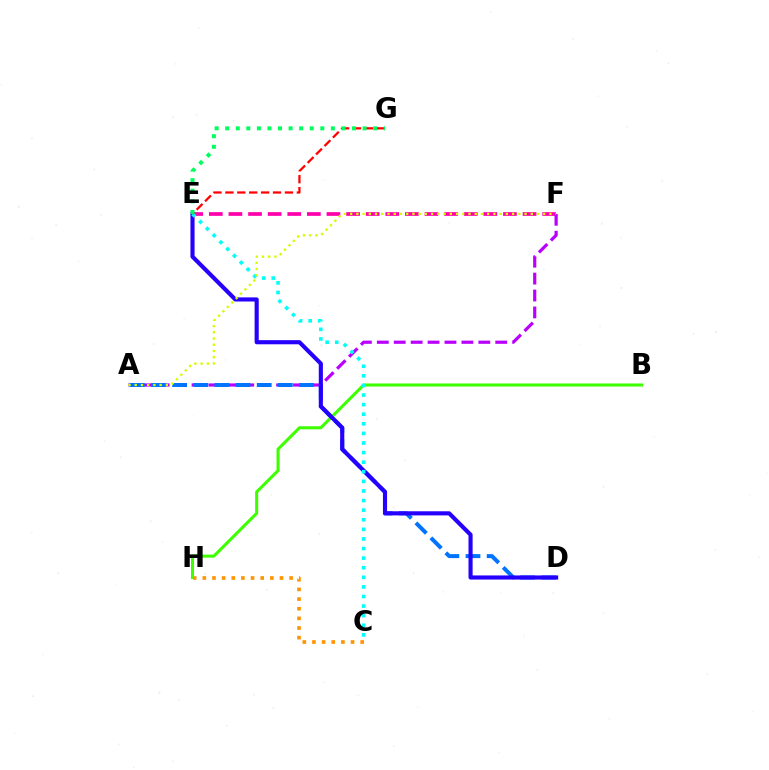{('E', 'F'): [{'color': '#ff00ac', 'line_style': 'dashed', 'thickness': 2.66}], ('A', 'F'): [{'color': '#b900ff', 'line_style': 'dashed', 'thickness': 2.3}, {'color': '#d1ff00', 'line_style': 'dotted', 'thickness': 1.69}], ('B', 'H'): [{'color': '#3dff00', 'line_style': 'solid', 'thickness': 2.2}], ('A', 'D'): [{'color': '#0074ff', 'line_style': 'dashed', 'thickness': 2.87}], ('D', 'E'): [{'color': '#2500ff', 'line_style': 'solid', 'thickness': 2.97}], ('C', 'E'): [{'color': '#00fff6', 'line_style': 'dotted', 'thickness': 2.61}], ('E', 'G'): [{'color': '#ff0000', 'line_style': 'dashed', 'thickness': 1.62}, {'color': '#00ff5c', 'line_style': 'dotted', 'thickness': 2.87}], ('C', 'H'): [{'color': '#ff9400', 'line_style': 'dotted', 'thickness': 2.62}]}